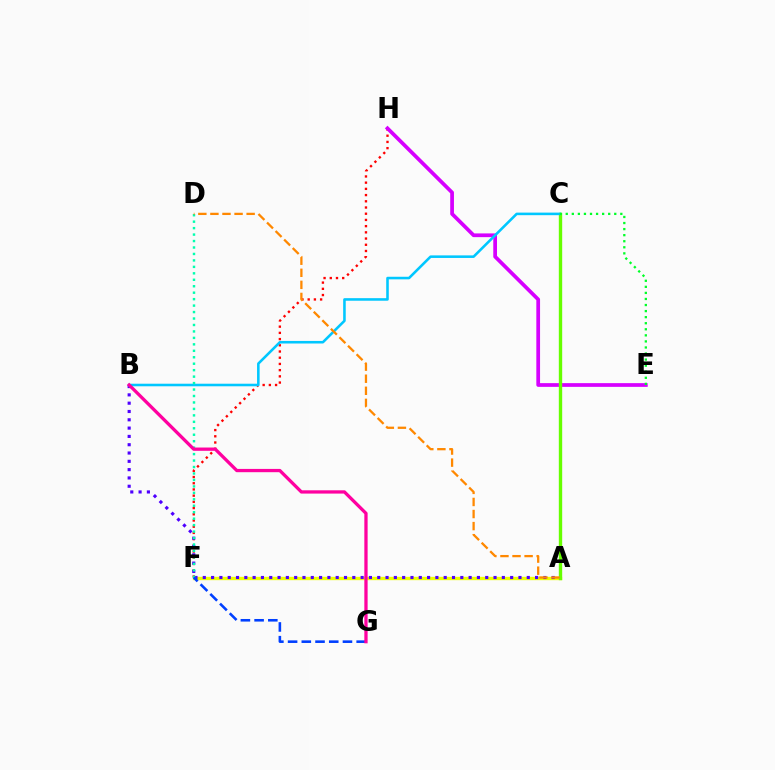{('F', 'H'): [{'color': '#ff0000', 'line_style': 'dotted', 'thickness': 1.69}], ('A', 'F'): [{'color': '#eeff00', 'line_style': 'solid', 'thickness': 2.41}], ('A', 'B'): [{'color': '#4f00ff', 'line_style': 'dotted', 'thickness': 2.26}], ('E', 'H'): [{'color': '#d600ff', 'line_style': 'solid', 'thickness': 2.68}], ('A', 'C'): [{'color': '#66ff00', 'line_style': 'solid', 'thickness': 2.42}], ('B', 'C'): [{'color': '#00c7ff', 'line_style': 'solid', 'thickness': 1.85}], ('D', 'F'): [{'color': '#00ffaf', 'line_style': 'dotted', 'thickness': 1.75}], ('F', 'G'): [{'color': '#003fff', 'line_style': 'dashed', 'thickness': 1.86}], ('C', 'E'): [{'color': '#00ff27', 'line_style': 'dotted', 'thickness': 1.65}], ('A', 'D'): [{'color': '#ff8800', 'line_style': 'dashed', 'thickness': 1.64}], ('B', 'G'): [{'color': '#ff00a0', 'line_style': 'solid', 'thickness': 2.36}]}